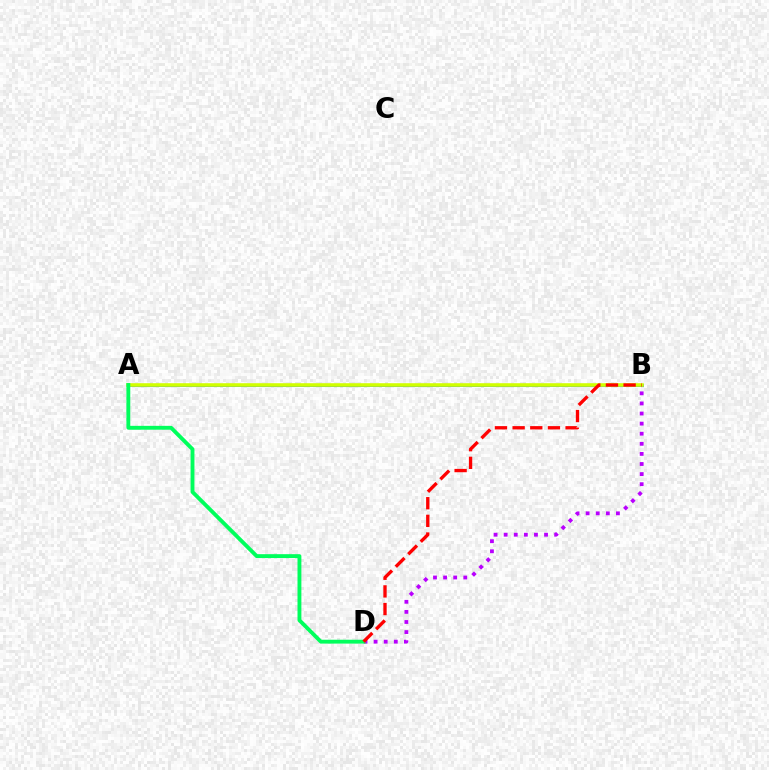{('A', 'B'): [{'color': '#0074ff', 'line_style': 'solid', 'thickness': 1.98}, {'color': '#d1ff00', 'line_style': 'solid', 'thickness': 2.57}], ('B', 'D'): [{'color': '#b900ff', 'line_style': 'dotted', 'thickness': 2.74}, {'color': '#ff0000', 'line_style': 'dashed', 'thickness': 2.4}], ('A', 'D'): [{'color': '#00ff5c', 'line_style': 'solid', 'thickness': 2.79}]}